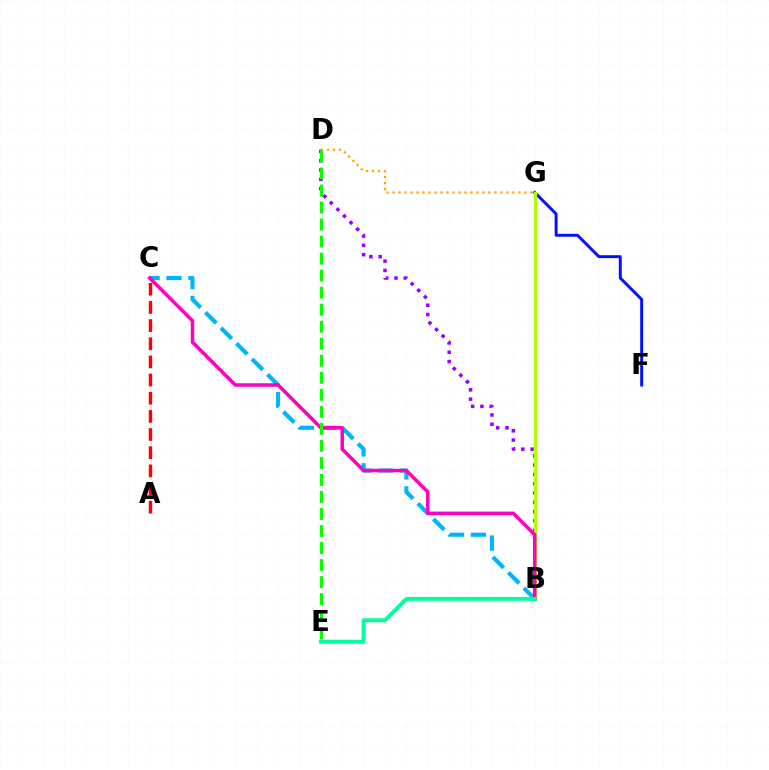{('B', 'C'): [{'color': '#00b5ff', 'line_style': 'dashed', 'thickness': 2.98}, {'color': '#ff00bd', 'line_style': 'solid', 'thickness': 2.53}], ('B', 'D'): [{'color': '#9b00ff', 'line_style': 'dotted', 'thickness': 2.53}], ('F', 'G'): [{'color': '#0010ff', 'line_style': 'solid', 'thickness': 2.11}], ('D', 'G'): [{'color': '#ffa500', 'line_style': 'dotted', 'thickness': 1.63}], ('B', 'G'): [{'color': '#b3ff00', 'line_style': 'solid', 'thickness': 2.41}], ('D', 'E'): [{'color': '#08ff00', 'line_style': 'dashed', 'thickness': 2.31}], ('B', 'E'): [{'color': '#00ff9d', 'line_style': 'solid', 'thickness': 2.81}], ('A', 'C'): [{'color': '#ff0000', 'line_style': 'dashed', 'thickness': 2.47}]}